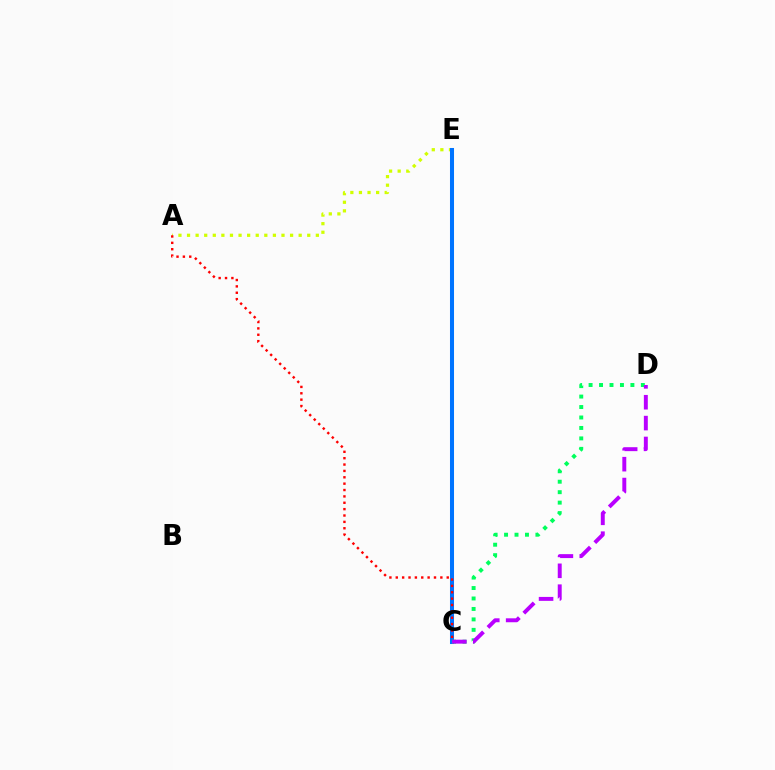{('A', 'E'): [{'color': '#d1ff00', 'line_style': 'dotted', 'thickness': 2.33}], ('C', 'E'): [{'color': '#0074ff', 'line_style': 'solid', 'thickness': 2.91}], ('A', 'C'): [{'color': '#ff0000', 'line_style': 'dotted', 'thickness': 1.73}], ('C', 'D'): [{'color': '#00ff5c', 'line_style': 'dotted', 'thickness': 2.84}, {'color': '#b900ff', 'line_style': 'dashed', 'thickness': 2.83}]}